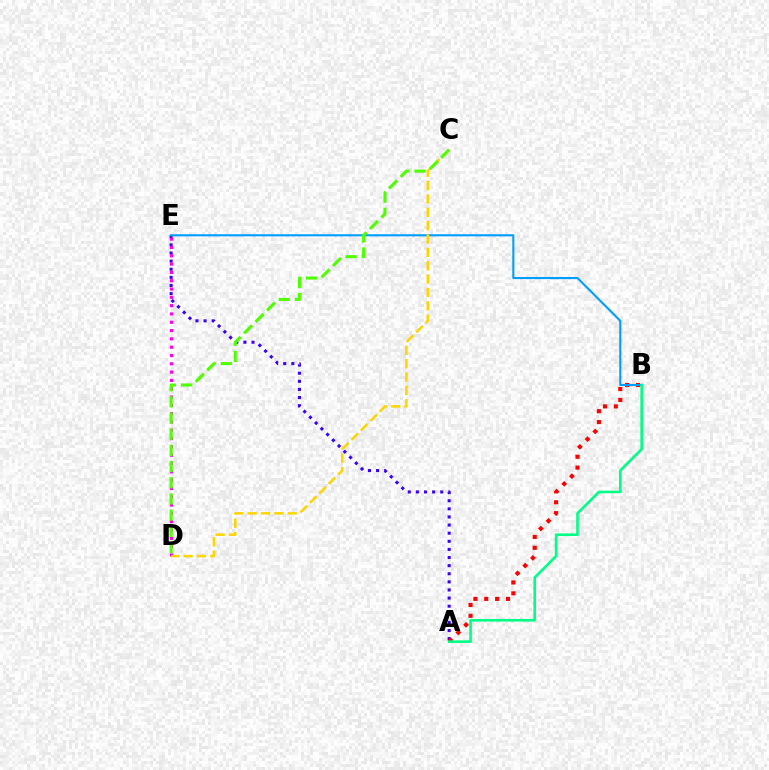{('A', 'E'): [{'color': '#3700ff', 'line_style': 'dotted', 'thickness': 2.2}], ('A', 'B'): [{'color': '#ff0000', 'line_style': 'dotted', 'thickness': 2.96}, {'color': '#00ff86', 'line_style': 'solid', 'thickness': 1.89}], ('D', 'E'): [{'color': '#ff00ed', 'line_style': 'dotted', 'thickness': 2.26}], ('B', 'E'): [{'color': '#009eff', 'line_style': 'solid', 'thickness': 1.51}], ('C', 'D'): [{'color': '#ffd500', 'line_style': 'dashed', 'thickness': 1.81}, {'color': '#4fff00', 'line_style': 'dashed', 'thickness': 2.2}]}